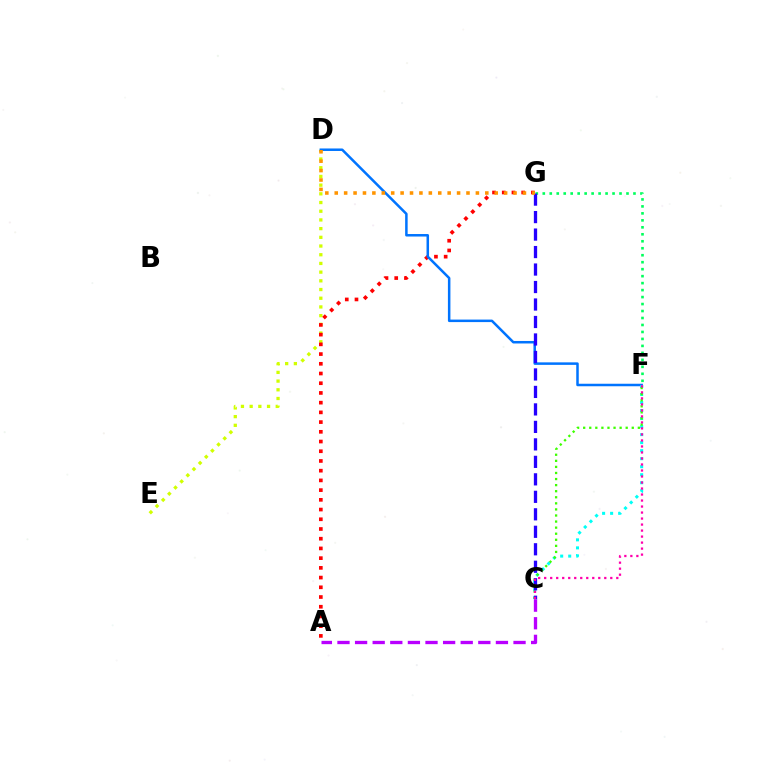{('D', 'E'): [{'color': '#d1ff00', 'line_style': 'dotted', 'thickness': 2.36}], ('A', 'G'): [{'color': '#ff0000', 'line_style': 'dotted', 'thickness': 2.64}], ('F', 'G'): [{'color': '#00ff5c', 'line_style': 'dotted', 'thickness': 1.9}], ('D', 'F'): [{'color': '#0074ff', 'line_style': 'solid', 'thickness': 1.81}], ('C', 'F'): [{'color': '#00fff6', 'line_style': 'dotted', 'thickness': 2.18}, {'color': '#3dff00', 'line_style': 'dotted', 'thickness': 1.65}, {'color': '#ff00ac', 'line_style': 'dotted', 'thickness': 1.63}], ('C', 'G'): [{'color': '#2500ff', 'line_style': 'dashed', 'thickness': 2.38}], ('D', 'G'): [{'color': '#ff9400', 'line_style': 'dotted', 'thickness': 2.56}], ('A', 'C'): [{'color': '#b900ff', 'line_style': 'dashed', 'thickness': 2.39}]}